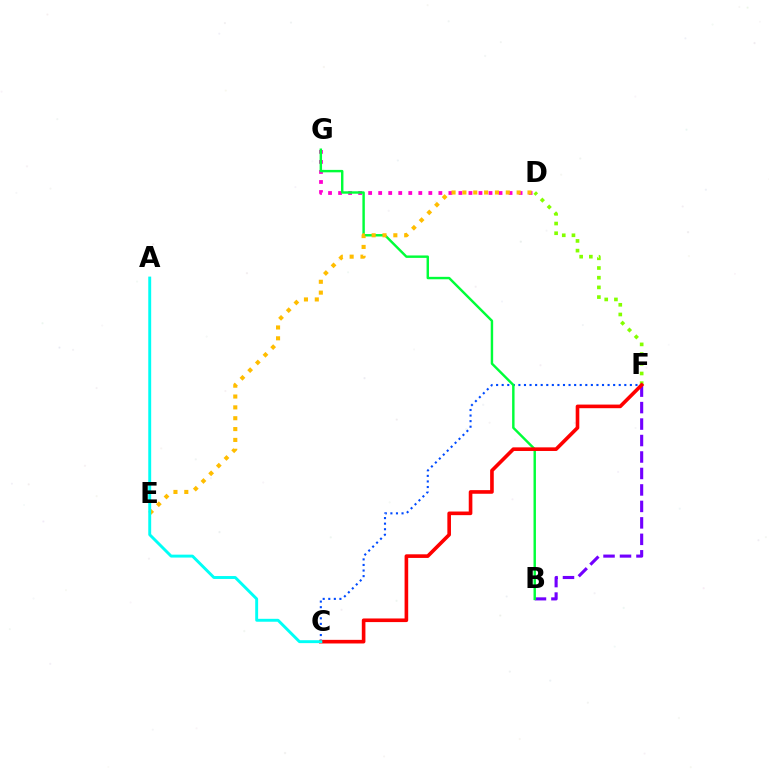{('B', 'F'): [{'color': '#7200ff', 'line_style': 'dashed', 'thickness': 2.24}], ('C', 'F'): [{'color': '#004bff', 'line_style': 'dotted', 'thickness': 1.51}, {'color': '#ff0000', 'line_style': 'solid', 'thickness': 2.61}], ('D', 'G'): [{'color': '#ff00cf', 'line_style': 'dotted', 'thickness': 2.72}], ('B', 'G'): [{'color': '#00ff39', 'line_style': 'solid', 'thickness': 1.75}], ('D', 'E'): [{'color': '#ffbd00', 'line_style': 'dotted', 'thickness': 2.95}], ('D', 'F'): [{'color': '#84ff00', 'line_style': 'dotted', 'thickness': 2.63}], ('A', 'C'): [{'color': '#00fff6', 'line_style': 'solid', 'thickness': 2.1}]}